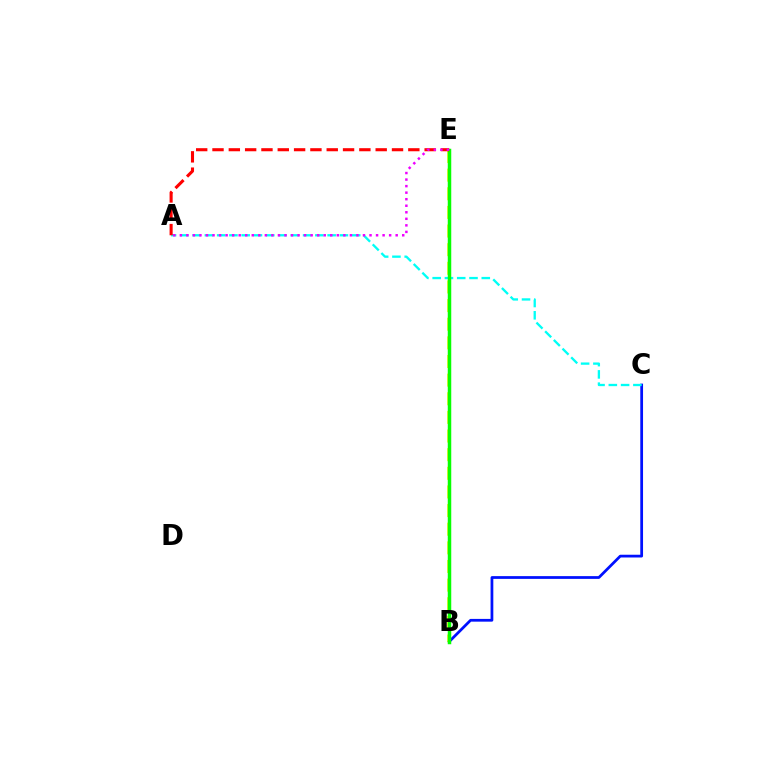{('B', 'C'): [{'color': '#0010ff', 'line_style': 'solid', 'thickness': 1.98}], ('B', 'E'): [{'color': '#fcf500', 'line_style': 'dashed', 'thickness': 2.53}, {'color': '#08ff00', 'line_style': 'solid', 'thickness': 2.52}], ('A', 'C'): [{'color': '#00fff6', 'line_style': 'dashed', 'thickness': 1.67}], ('A', 'E'): [{'color': '#ff0000', 'line_style': 'dashed', 'thickness': 2.22}, {'color': '#ee00ff', 'line_style': 'dotted', 'thickness': 1.78}]}